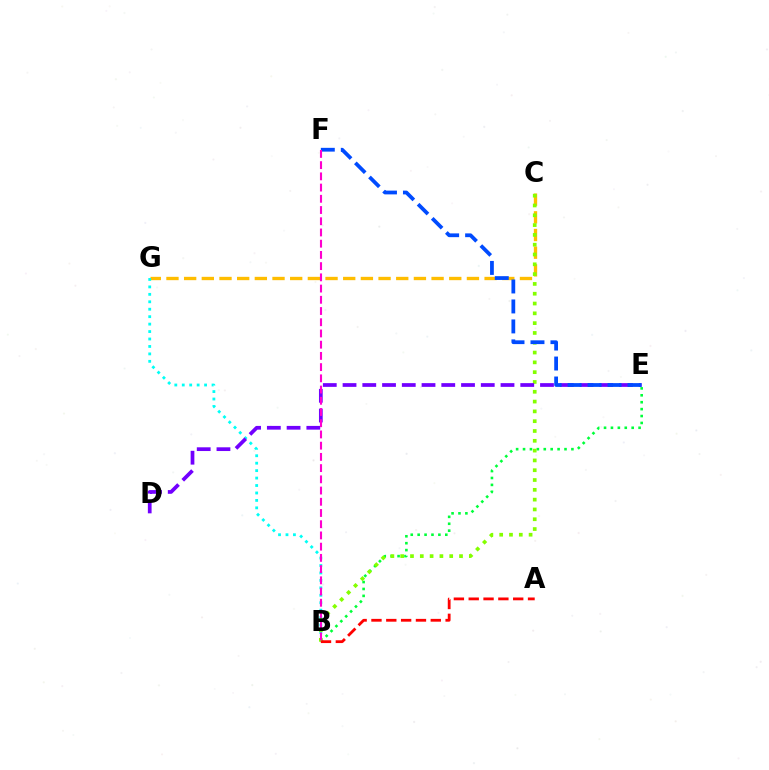{('B', 'E'): [{'color': '#00ff39', 'line_style': 'dotted', 'thickness': 1.88}], ('C', 'G'): [{'color': '#ffbd00', 'line_style': 'dashed', 'thickness': 2.4}], ('B', 'G'): [{'color': '#00fff6', 'line_style': 'dotted', 'thickness': 2.02}], ('B', 'C'): [{'color': '#84ff00', 'line_style': 'dotted', 'thickness': 2.66}], ('D', 'E'): [{'color': '#7200ff', 'line_style': 'dashed', 'thickness': 2.68}], ('A', 'B'): [{'color': '#ff0000', 'line_style': 'dashed', 'thickness': 2.01}], ('E', 'F'): [{'color': '#004bff', 'line_style': 'dashed', 'thickness': 2.71}], ('B', 'F'): [{'color': '#ff00cf', 'line_style': 'dashed', 'thickness': 1.52}]}